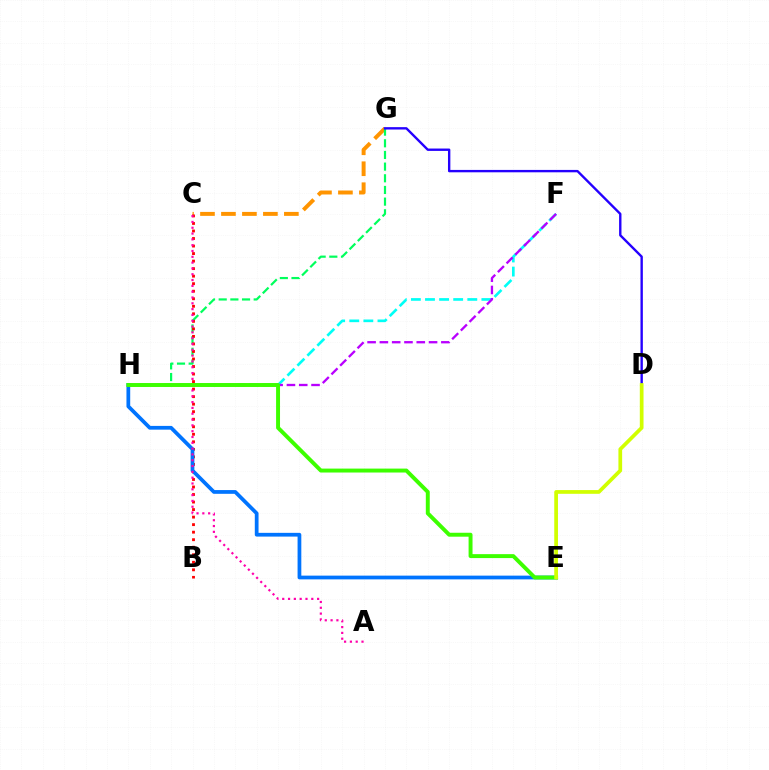{('C', 'G'): [{'color': '#ff9400', 'line_style': 'dashed', 'thickness': 2.85}], ('G', 'H'): [{'color': '#00ff5c', 'line_style': 'dashed', 'thickness': 1.58}], ('F', 'H'): [{'color': '#00fff6', 'line_style': 'dashed', 'thickness': 1.92}, {'color': '#b900ff', 'line_style': 'dashed', 'thickness': 1.67}], ('B', 'C'): [{'color': '#ff0000', 'line_style': 'dotted', 'thickness': 2.05}], ('E', 'H'): [{'color': '#0074ff', 'line_style': 'solid', 'thickness': 2.7}, {'color': '#3dff00', 'line_style': 'solid', 'thickness': 2.83}], ('A', 'C'): [{'color': '#ff00ac', 'line_style': 'dotted', 'thickness': 1.58}], ('D', 'G'): [{'color': '#2500ff', 'line_style': 'solid', 'thickness': 1.71}], ('D', 'E'): [{'color': '#d1ff00', 'line_style': 'solid', 'thickness': 2.68}]}